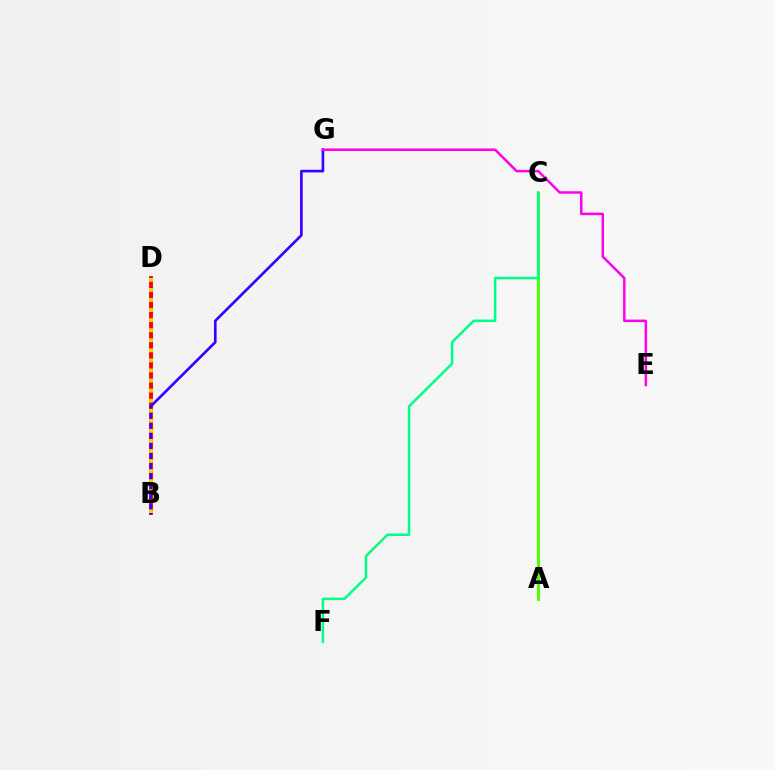{('A', 'C'): [{'color': '#4fff00', 'line_style': 'solid', 'thickness': 2.18}], ('B', 'D'): [{'color': '#009eff', 'line_style': 'dashed', 'thickness': 2.25}, {'color': '#ff0000', 'line_style': 'solid', 'thickness': 2.79}, {'color': '#ffd500', 'line_style': 'dotted', 'thickness': 2.73}], ('C', 'F'): [{'color': '#00ff86', 'line_style': 'solid', 'thickness': 1.8}], ('B', 'G'): [{'color': '#3700ff', 'line_style': 'solid', 'thickness': 1.91}], ('E', 'G'): [{'color': '#ff00ed', 'line_style': 'solid', 'thickness': 1.8}]}